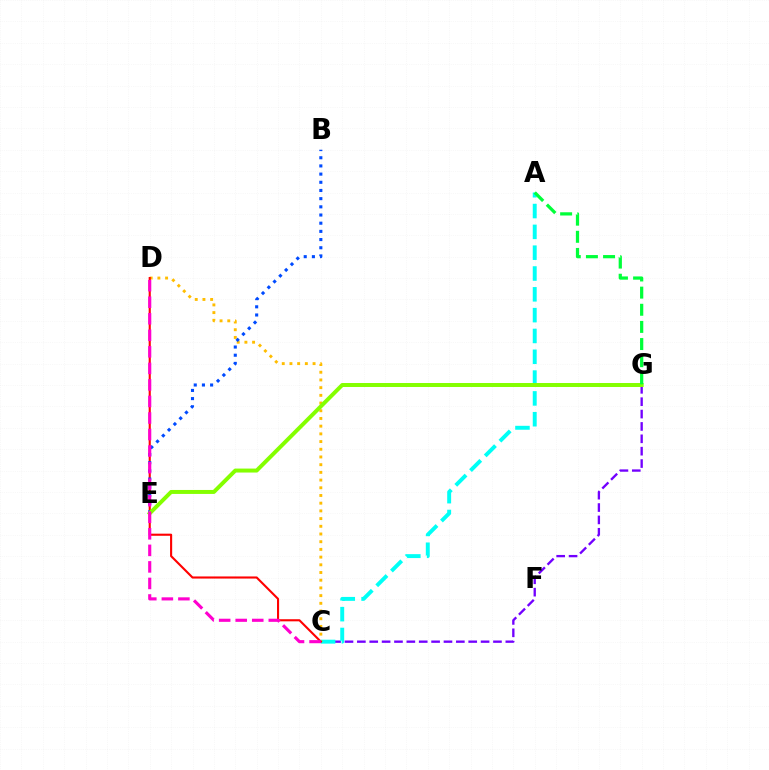{('C', 'G'): [{'color': '#7200ff', 'line_style': 'dashed', 'thickness': 1.68}], ('A', 'C'): [{'color': '#00fff6', 'line_style': 'dashed', 'thickness': 2.83}], ('C', 'D'): [{'color': '#ffbd00', 'line_style': 'dotted', 'thickness': 2.09}, {'color': '#ff0000', 'line_style': 'solid', 'thickness': 1.52}, {'color': '#ff00cf', 'line_style': 'dashed', 'thickness': 2.25}], ('B', 'E'): [{'color': '#004bff', 'line_style': 'dotted', 'thickness': 2.22}], ('E', 'G'): [{'color': '#84ff00', 'line_style': 'solid', 'thickness': 2.86}], ('A', 'G'): [{'color': '#00ff39', 'line_style': 'dashed', 'thickness': 2.33}]}